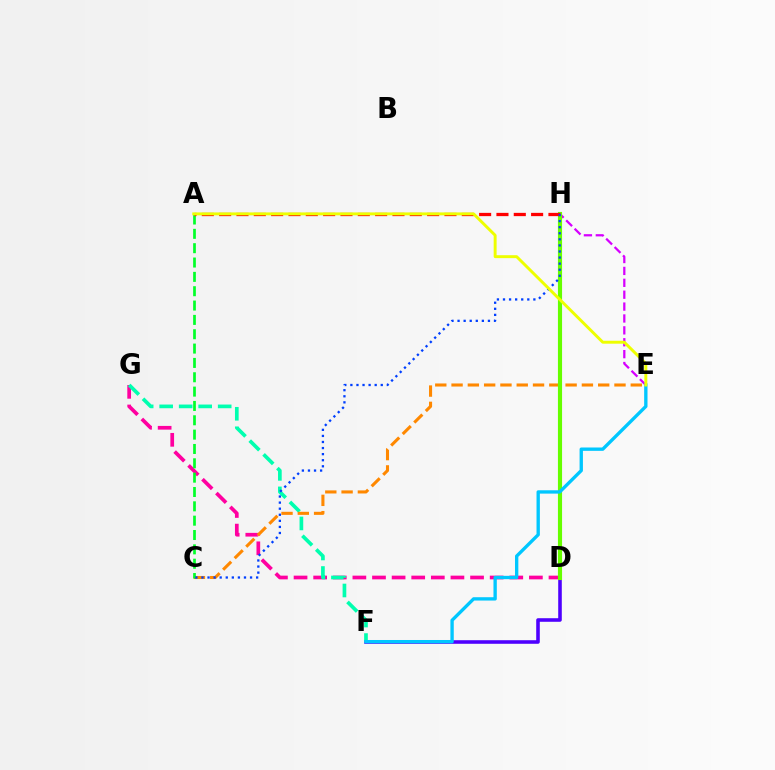{('D', 'G'): [{'color': '#ff00a0', 'line_style': 'dashed', 'thickness': 2.66}], ('D', 'F'): [{'color': '#4f00ff', 'line_style': 'solid', 'thickness': 2.57}], ('F', 'G'): [{'color': '#00ffaf', 'line_style': 'dashed', 'thickness': 2.65}], ('C', 'E'): [{'color': '#ff8800', 'line_style': 'dashed', 'thickness': 2.21}], ('A', 'C'): [{'color': '#00ff27', 'line_style': 'dashed', 'thickness': 1.95}], ('E', 'H'): [{'color': '#d600ff', 'line_style': 'dashed', 'thickness': 1.62}], ('D', 'H'): [{'color': '#66ff00', 'line_style': 'solid', 'thickness': 2.98}], ('E', 'F'): [{'color': '#00c7ff', 'line_style': 'solid', 'thickness': 2.41}], ('A', 'H'): [{'color': '#ff0000', 'line_style': 'dashed', 'thickness': 2.35}], ('C', 'H'): [{'color': '#003fff', 'line_style': 'dotted', 'thickness': 1.65}], ('A', 'E'): [{'color': '#eeff00', 'line_style': 'solid', 'thickness': 2.11}]}